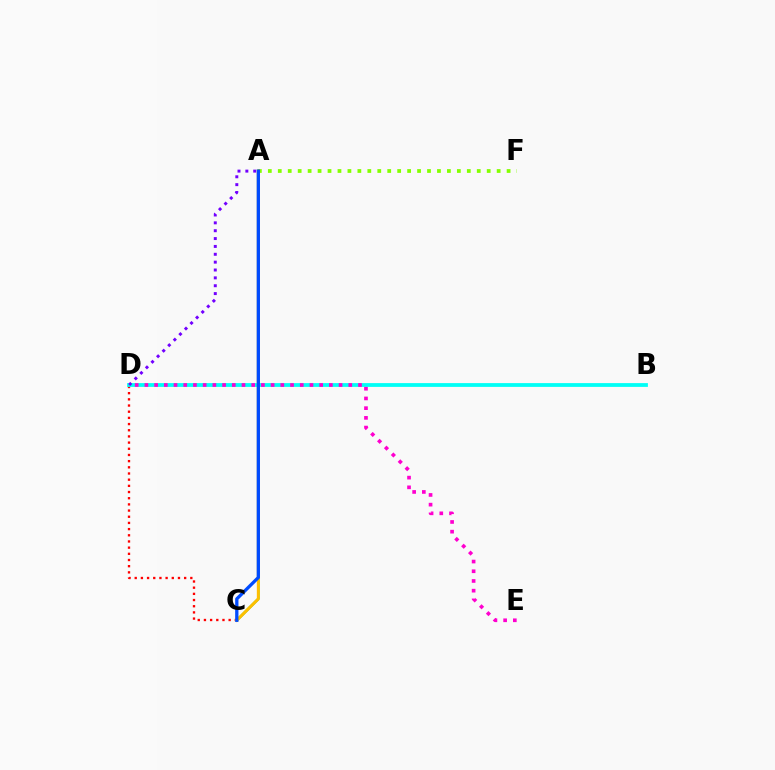{('C', 'D'): [{'color': '#ff0000', 'line_style': 'dotted', 'thickness': 1.68}], ('B', 'D'): [{'color': '#00fff6', 'line_style': 'solid', 'thickness': 2.72}], ('D', 'E'): [{'color': '#ff00cf', 'line_style': 'dotted', 'thickness': 2.64}], ('A', 'D'): [{'color': '#7200ff', 'line_style': 'dotted', 'thickness': 2.14}], ('A', 'C'): [{'color': '#00ff39', 'line_style': 'solid', 'thickness': 1.83}, {'color': '#ffbd00', 'line_style': 'solid', 'thickness': 2.16}, {'color': '#004bff', 'line_style': 'solid', 'thickness': 2.37}], ('A', 'F'): [{'color': '#84ff00', 'line_style': 'dotted', 'thickness': 2.7}]}